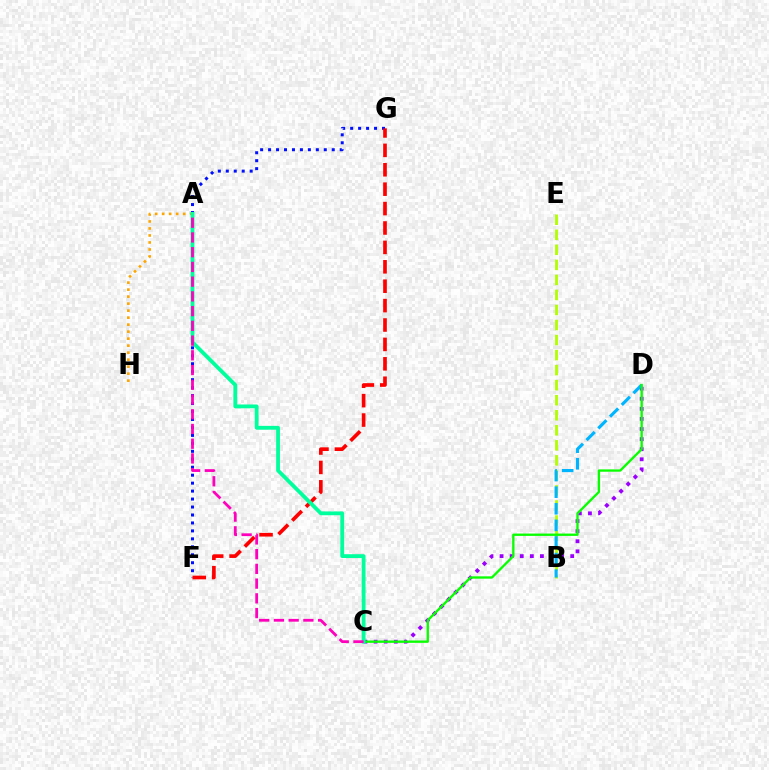{('B', 'E'): [{'color': '#b3ff00', 'line_style': 'dashed', 'thickness': 2.04}], ('A', 'H'): [{'color': '#ffa500', 'line_style': 'dotted', 'thickness': 1.9}], ('C', 'D'): [{'color': '#9b00ff', 'line_style': 'dotted', 'thickness': 2.74}, {'color': '#08ff00', 'line_style': 'solid', 'thickness': 1.68}], ('F', 'G'): [{'color': '#0010ff', 'line_style': 'dotted', 'thickness': 2.16}, {'color': '#ff0000', 'line_style': 'dashed', 'thickness': 2.64}], ('B', 'D'): [{'color': '#00b5ff', 'line_style': 'dashed', 'thickness': 2.25}], ('A', 'C'): [{'color': '#00ff9d', 'line_style': 'solid', 'thickness': 2.74}, {'color': '#ff00bd', 'line_style': 'dashed', 'thickness': 2.0}]}